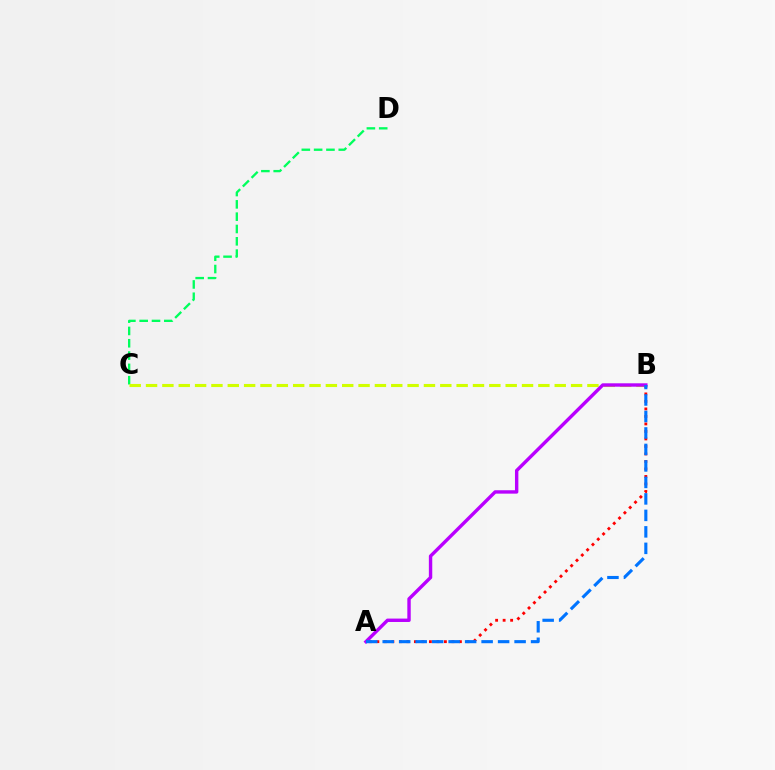{('C', 'D'): [{'color': '#00ff5c', 'line_style': 'dashed', 'thickness': 1.67}], ('B', 'C'): [{'color': '#d1ff00', 'line_style': 'dashed', 'thickness': 2.22}], ('A', 'B'): [{'color': '#ff0000', 'line_style': 'dotted', 'thickness': 2.04}, {'color': '#b900ff', 'line_style': 'solid', 'thickness': 2.45}, {'color': '#0074ff', 'line_style': 'dashed', 'thickness': 2.24}]}